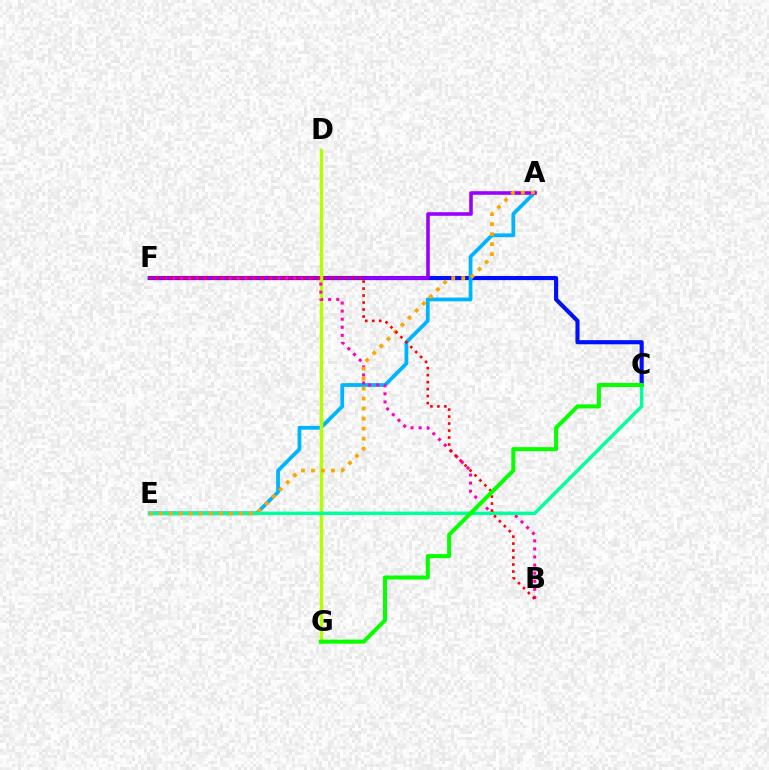{('C', 'F'): [{'color': '#0010ff', 'line_style': 'solid', 'thickness': 2.98}], ('A', 'E'): [{'color': '#00b5ff', 'line_style': 'solid', 'thickness': 2.72}, {'color': '#ffa500', 'line_style': 'dotted', 'thickness': 2.72}], ('A', 'F'): [{'color': '#9b00ff', 'line_style': 'solid', 'thickness': 2.59}], ('D', 'G'): [{'color': '#b3ff00', 'line_style': 'solid', 'thickness': 2.5}], ('B', 'F'): [{'color': '#ff00bd', 'line_style': 'dotted', 'thickness': 2.19}, {'color': '#ff0000', 'line_style': 'dotted', 'thickness': 1.9}], ('C', 'E'): [{'color': '#00ff9d', 'line_style': 'solid', 'thickness': 2.49}], ('C', 'G'): [{'color': '#08ff00', 'line_style': 'solid', 'thickness': 2.91}]}